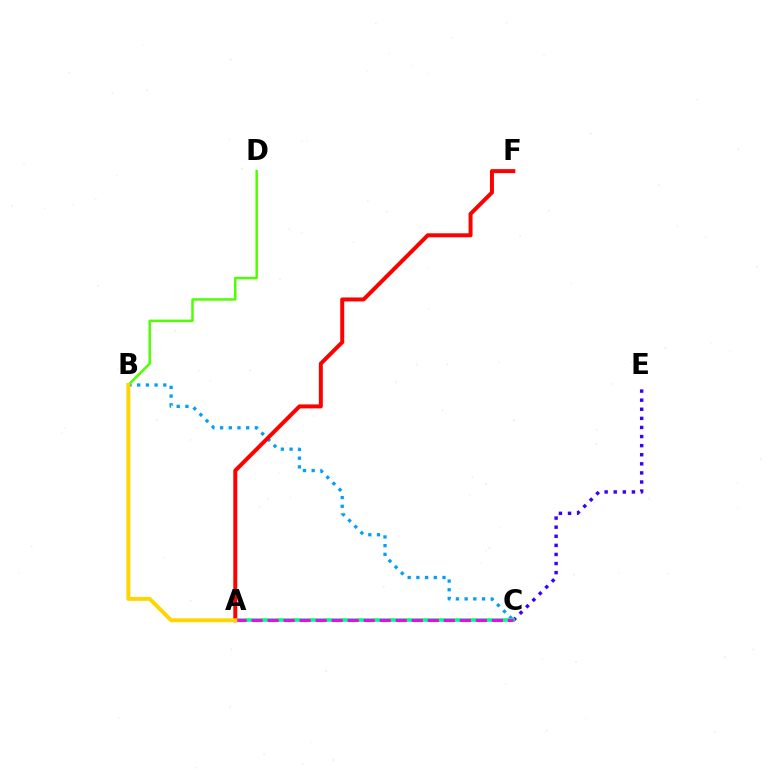{('B', 'C'): [{'color': '#009eff', 'line_style': 'dotted', 'thickness': 2.36}], ('C', 'E'): [{'color': '#3700ff', 'line_style': 'dotted', 'thickness': 2.47}], ('A', 'C'): [{'color': '#00ff86', 'line_style': 'solid', 'thickness': 2.62}, {'color': '#ff00ed', 'line_style': 'dashed', 'thickness': 2.18}], ('A', 'F'): [{'color': '#ff0000', 'line_style': 'solid', 'thickness': 2.86}], ('B', 'D'): [{'color': '#4fff00', 'line_style': 'solid', 'thickness': 1.79}], ('A', 'B'): [{'color': '#ffd500', 'line_style': 'solid', 'thickness': 2.82}]}